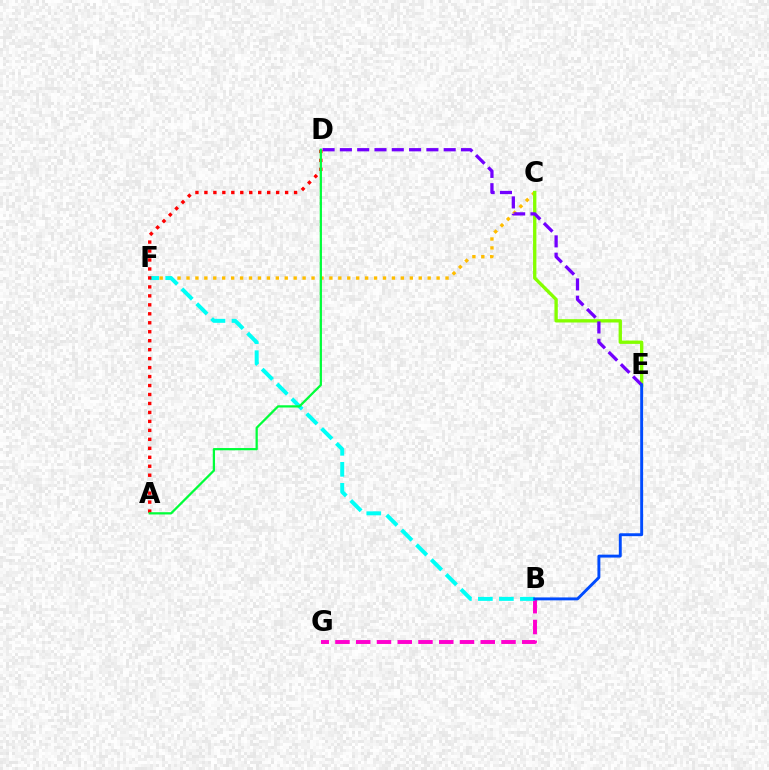{('C', 'F'): [{'color': '#ffbd00', 'line_style': 'dotted', 'thickness': 2.43}], ('C', 'E'): [{'color': '#84ff00', 'line_style': 'solid', 'thickness': 2.4}], ('B', 'G'): [{'color': '#ff00cf', 'line_style': 'dashed', 'thickness': 2.82}], ('B', 'F'): [{'color': '#00fff6', 'line_style': 'dashed', 'thickness': 2.85}], ('D', 'E'): [{'color': '#7200ff', 'line_style': 'dashed', 'thickness': 2.35}], ('A', 'D'): [{'color': '#ff0000', 'line_style': 'dotted', 'thickness': 2.44}, {'color': '#00ff39', 'line_style': 'solid', 'thickness': 1.62}], ('B', 'E'): [{'color': '#004bff', 'line_style': 'solid', 'thickness': 2.1}]}